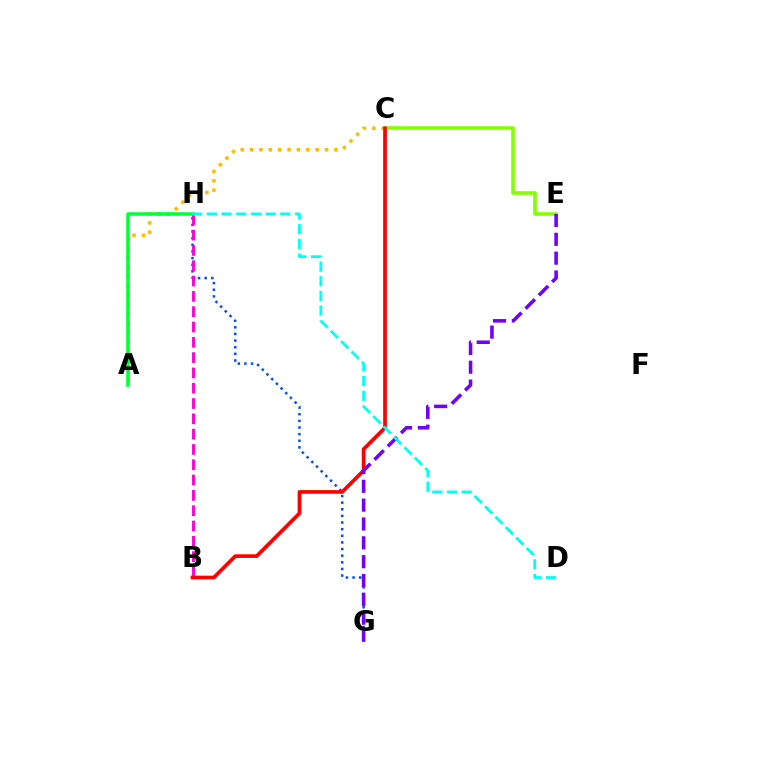{('A', 'C'): [{'color': '#ffbd00', 'line_style': 'dotted', 'thickness': 2.55}], ('C', 'E'): [{'color': '#84ff00', 'line_style': 'solid', 'thickness': 2.56}], ('G', 'H'): [{'color': '#004bff', 'line_style': 'dotted', 'thickness': 1.8}], ('B', 'H'): [{'color': '#ff00cf', 'line_style': 'dashed', 'thickness': 2.08}], ('A', 'H'): [{'color': '#00ff39', 'line_style': 'solid', 'thickness': 2.55}], ('B', 'C'): [{'color': '#ff0000', 'line_style': 'solid', 'thickness': 2.65}], ('E', 'G'): [{'color': '#7200ff', 'line_style': 'dashed', 'thickness': 2.56}], ('D', 'H'): [{'color': '#00fff6', 'line_style': 'dashed', 'thickness': 2.0}]}